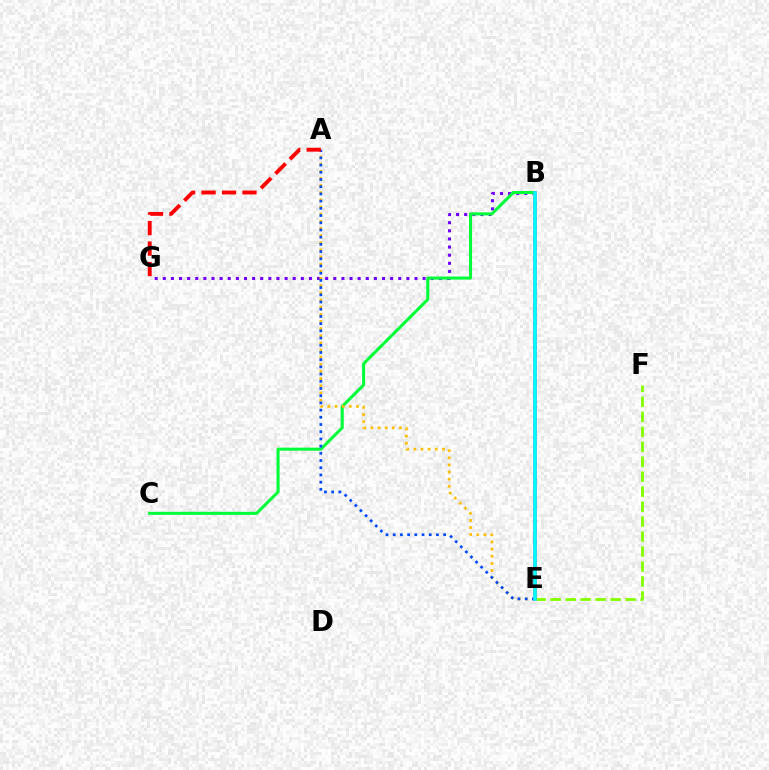{('B', 'G'): [{'color': '#7200ff', 'line_style': 'dotted', 'thickness': 2.21}], ('B', 'C'): [{'color': '#00ff39', 'line_style': 'solid', 'thickness': 2.19}], ('A', 'E'): [{'color': '#ffbd00', 'line_style': 'dotted', 'thickness': 1.94}, {'color': '#004bff', 'line_style': 'dotted', 'thickness': 1.96}], ('E', 'F'): [{'color': '#84ff00', 'line_style': 'dashed', 'thickness': 2.03}], ('A', 'G'): [{'color': '#ff0000', 'line_style': 'dashed', 'thickness': 2.78}], ('B', 'E'): [{'color': '#ff00cf', 'line_style': 'solid', 'thickness': 2.56}, {'color': '#00fff6', 'line_style': 'solid', 'thickness': 2.62}]}